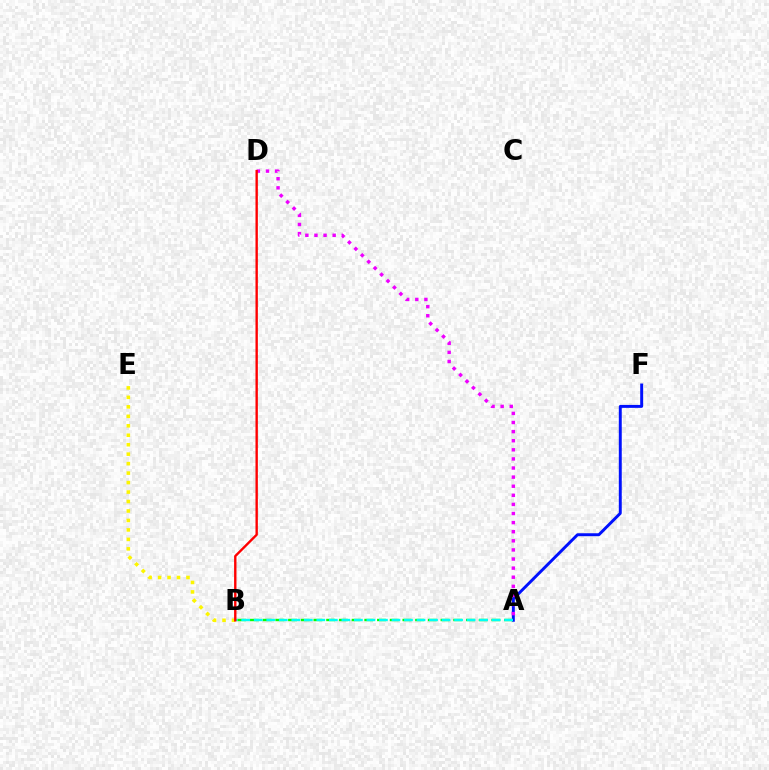{('A', 'F'): [{'color': '#0010ff', 'line_style': 'solid', 'thickness': 2.12}], ('A', 'D'): [{'color': '#ee00ff', 'line_style': 'dotted', 'thickness': 2.47}], ('A', 'B'): [{'color': '#08ff00', 'line_style': 'dashed', 'thickness': 1.73}, {'color': '#00fff6', 'line_style': 'dashed', 'thickness': 1.7}], ('B', 'E'): [{'color': '#fcf500', 'line_style': 'dotted', 'thickness': 2.57}], ('B', 'D'): [{'color': '#ff0000', 'line_style': 'solid', 'thickness': 1.71}]}